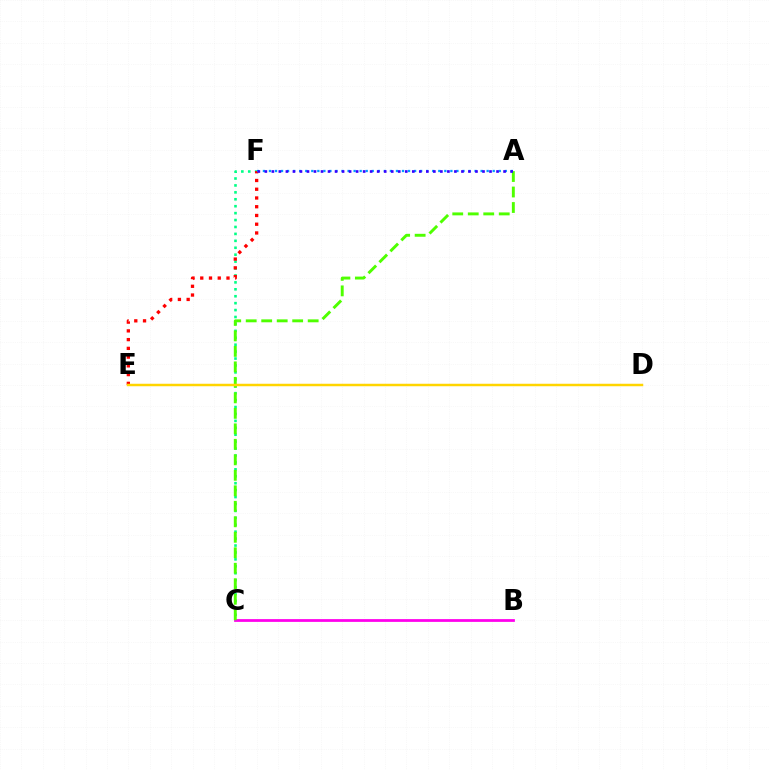{('B', 'C'): [{'color': '#ff00ed', 'line_style': 'solid', 'thickness': 1.99}], ('C', 'F'): [{'color': '#00ff86', 'line_style': 'dotted', 'thickness': 1.88}], ('A', 'C'): [{'color': '#4fff00', 'line_style': 'dashed', 'thickness': 2.1}], ('E', 'F'): [{'color': '#ff0000', 'line_style': 'dotted', 'thickness': 2.38}], ('A', 'F'): [{'color': '#009eff', 'line_style': 'dotted', 'thickness': 1.64}, {'color': '#3700ff', 'line_style': 'dotted', 'thickness': 1.91}], ('D', 'E'): [{'color': '#ffd500', 'line_style': 'solid', 'thickness': 1.78}]}